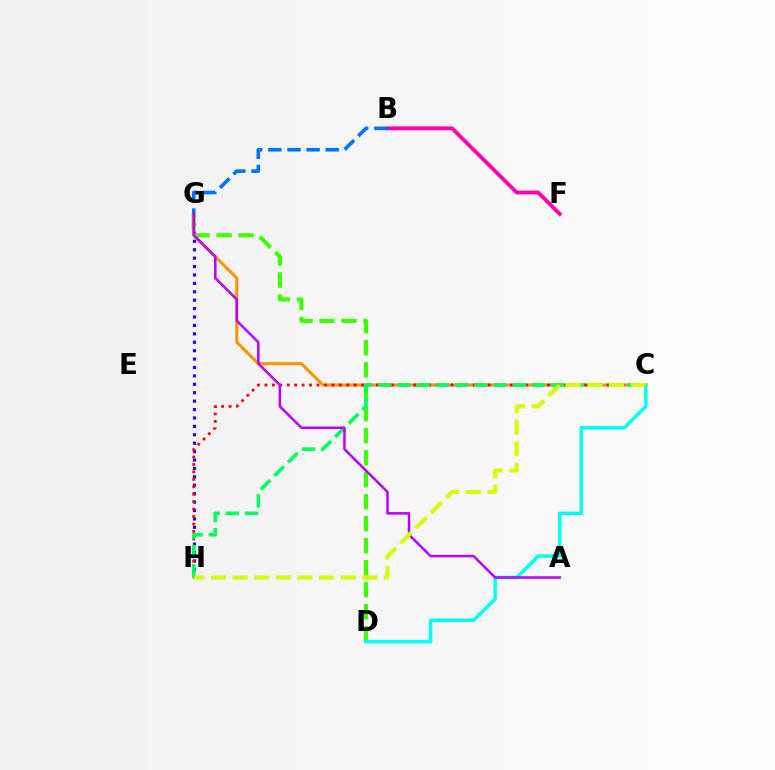{('G', 'H'): [{'color': '#2500ff', 'line_style': 'dotted', 'thickness': 2.29}], ('D', 'G'): [{'color': '#3dff00', 'line_style': 'dashed', 'thickness': 2.99}], ('C', 'G'): [{'color': '#ff9400', 'line_style': 'solid', 'thickness': 2.19}], ('B', 'F'): [{'color': '#ff00ac', 'line_style': 'solid', 'thickness': 2.79}], ('C', 'H'): [{'color': '#ff0000', 'line_style': 'dotted', 'thickness': 2.02}, {'color': '#00ff5c', 'line_style': 'dashed', 'thickness': 2.61}, {'color': '#d1ff00', 'line_style': 'dashed', 'thickness': 2.94}], ('C', 'D'): [{'color': '#00fff6', 'line_style': 'solid', 'thickness': 2.5}], ('B', 'G'): [{'color': '#0074ff', 'line_style': 'dashed', 'thickness': 2.6}], ('A', 'G'): [{'color': '#b900ff', 'line_style': 'solid', 'thickness': 1.81}]}